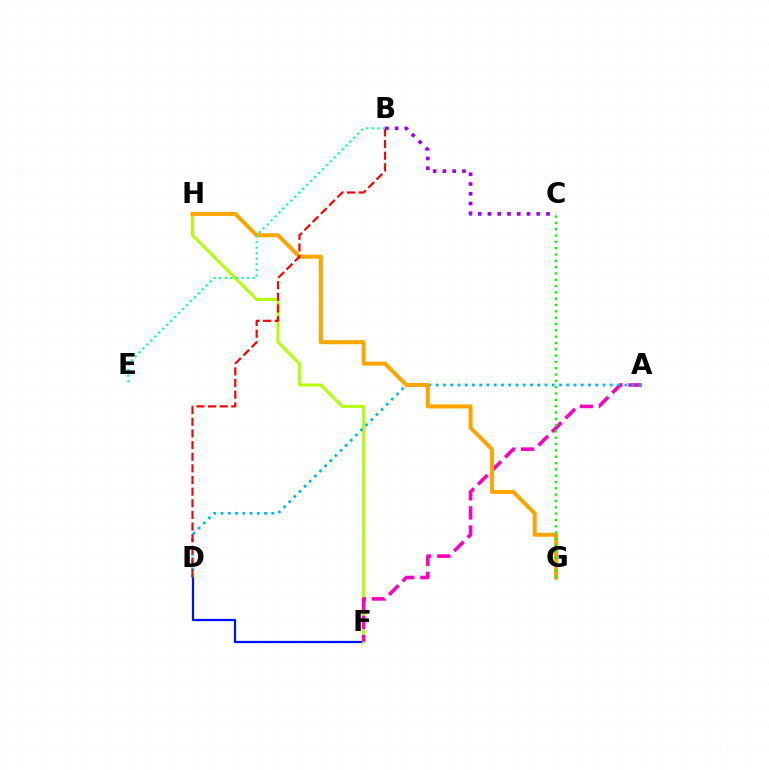{('D', 'F'): [{'color': '#0010ff', 'line_style': 'solid', 'thickness': 1.62}], ('F', 'H'): [{'color': '#b3ff00', 'line_style': 'solid', 'thickness': 2.16}], ('B', 'C'): [{'color': '#9b00ff', 'line_style': 'dotted', 'thickness': 2.65}], ('A', 'F'): [{'color': '#ff00bd', 'line_style': 'dashed', 'thickness': 2.6}], ('A', 'D'): [{'color': '#00b5ff', 'line_style': 'dotted', 'thickness': 1.97}], ('G', 'H'): [{'color': '#ffa500', 'line_style': 'solid', 'thickness': 2.9}], ('B', 'D'): [{'color': '#ff0000', 'line_style': 'dashed', 'thickness': 1.58}], ('C', 'G'): [{'color': '#08ff00', 'line_style': 'dotted', 'thickness': 1.72}], ('B', 'E'): [{'color': '#00ff9d', 'line_style': 'dotted', 'thickness': 1.51}]}